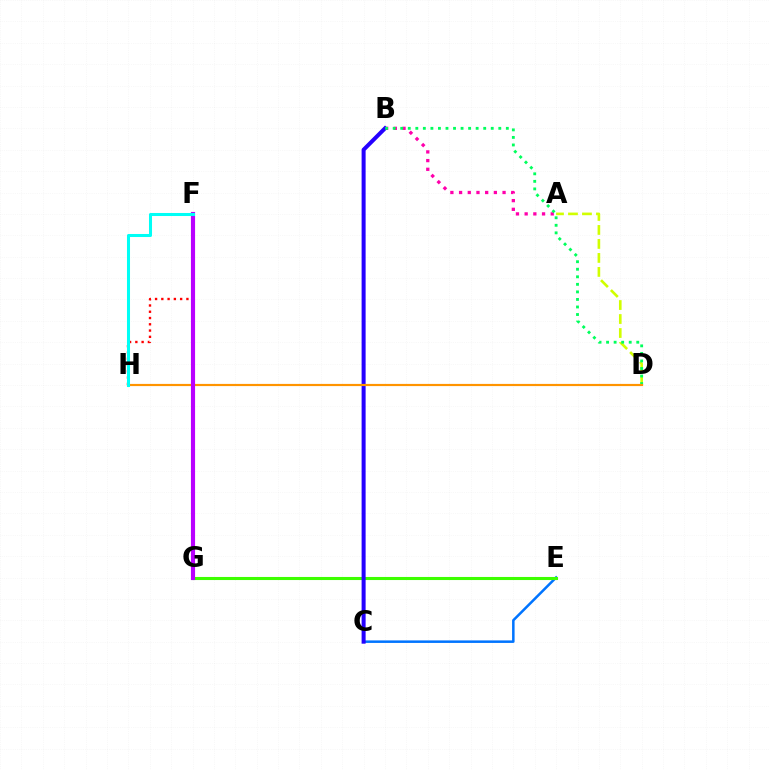{('A', 'D'): [{'color': '#d1ff00', 'line_style': 'dashed', 'thickness': 1.9}], ('C', 'E'): [{'color': '#0074ff', 'line_style': 'solid', 'thickness': 1.81}], ('F', 'H'): [{'color': '#ff0000', 'line_style': 'dotted', 'thickness': 1.7}, {'color': '#00fff6', 'line_style': 'solid', 'thickness': 2.19}], ('A', 'B'): [{'color': '#ff00ac', 'line_style': 'dotted', 'thickness': 2.36}], ('E', 'G'): [{'color': '#3dff00', 'line_style': 'solid', 'thickness': 2.22}], ('B', 'C'): [{'color': '#2500ff', 'line_style': 'solid', 'thickness': 2.89}], ('B', 'D'): [{'color': '#00ff5c', 'line_style': 'dotted', 'thickness': 2.05}], ('D', 'H'): [{'color': '#ff9400', 'line_style': 'solid', 'thickness': 1.57}], ('F', 'G'): [{'color': '#b900ff', 'line_style': 'solid', 'thickness': 2.98}]}